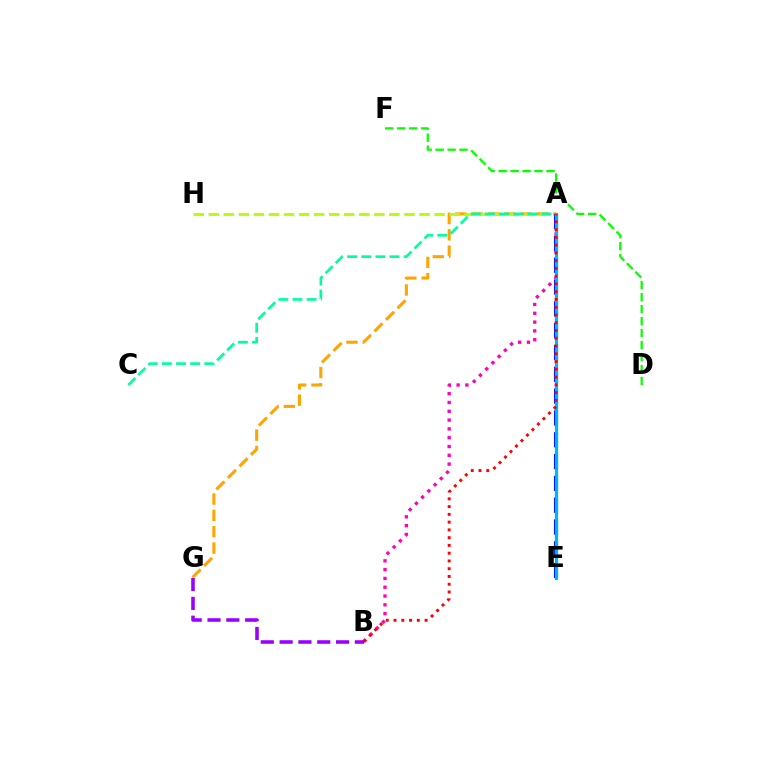{('A', 'G'): [{'color': '#ffa500', 'line_style': 'dashed', 'thickness': 2.22}], ('A', 'B'): [{'color': '#ff00bd', 'line_style': 'dotted', 'thickness': 2.39}, {'color': '#ff0000', 'line_style': 'dotted', 'thickness': 2.11}], ('A', 'E'): [{'color': '#0010ff', 'line_style': 'dashed', 'thickness': 2.96}, {'color': '#00b5ff', 'line_style': 'solid', 'thickness': 2.3}], ('A', 'H'): [{'color': '#b3ff00', 'line_style': 'dashed', 'thickness': 2.04}], ('D', 'F'): [{'color': '#08ff00', 'line_style': 'dashed', 'thickness': 1.63}], ('B', 'G'): [{'color': '#9b00ff', 'line_style': 'dashed', 'thickness': 2.56}], ('A', 'C'): [{'color': '#00ff9d', 'line_style': 'dashed', 'thickness': 1.92}]}